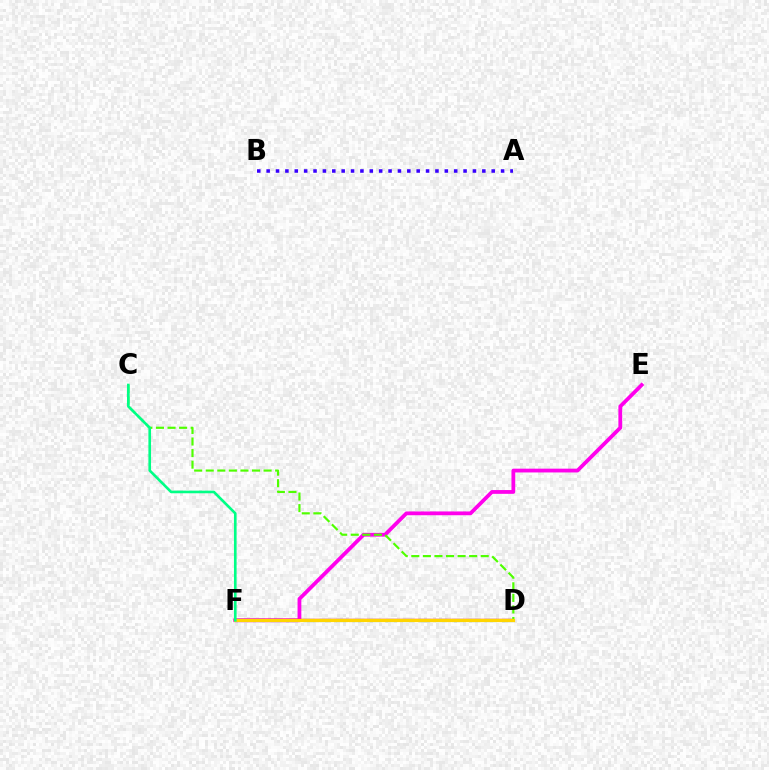{('E', 'F'): [{'color': '#ff00ed', 'line_style': 'solid', 'thickness': 2.72}], ('D', 'F'): [{'color': '#009eff', 'line_style': 'dashed', 'thickness': 2.25}, {'color': '#ff0000', 'line_style': 'solid', 'thickness': 1.68}, {'color': '#ffd500', 'line_style': 'solid', 'thickness': 2.3}], ('A', 'B'): [{'color': '#3700ff', 'line_style': 'dotted', 'thickness': 2.55}], ('C', 'D'): [{'color': '#4fff00', 'line_style': 'dashed', 'thickness': 1.57}], ('C', 'F'): [{'color': '#00ff86', 'line_style': 'solid', 'thickness': 1.9}]}